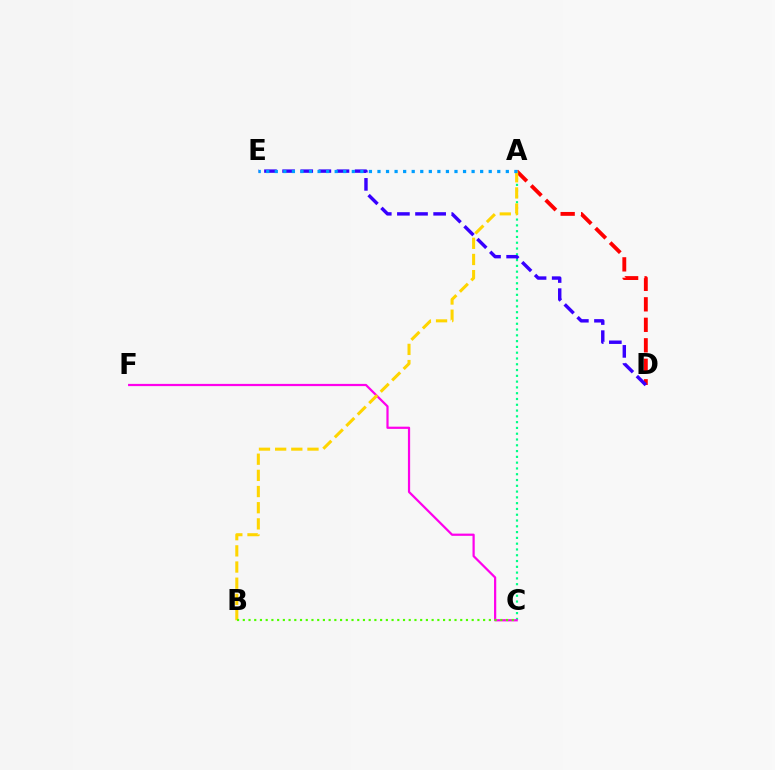{('A', 'C'): [{'color': '#00ff86', 'line_style': 'dotted', 'thickness': 1.57}], ('A', 'D'): [{'color': '#ff0000', 'line_style': 'dashed', 'thickness': 2.78}], ('D', 'E'): [{'color': '#3700ff', 'line_style': 'dashed', 'thickness': 2.46}], ('C', 'F'): [{'color': '#ff00ed', 'line_style': 'solid', 'thickness': 1.6}], ('A', 'B'): [{'color': '#ffd500', 'line_style': 'dashed', 'thickness': 2.2}], ('A', 'E'): [{'color': '#009eff', 'line_style': 'dotted', 'thickness': 2.32}], ('B', 'C'): [{'color': '#4fff00', 'line_style': 'dotted', 'thickness': 1.55}]}